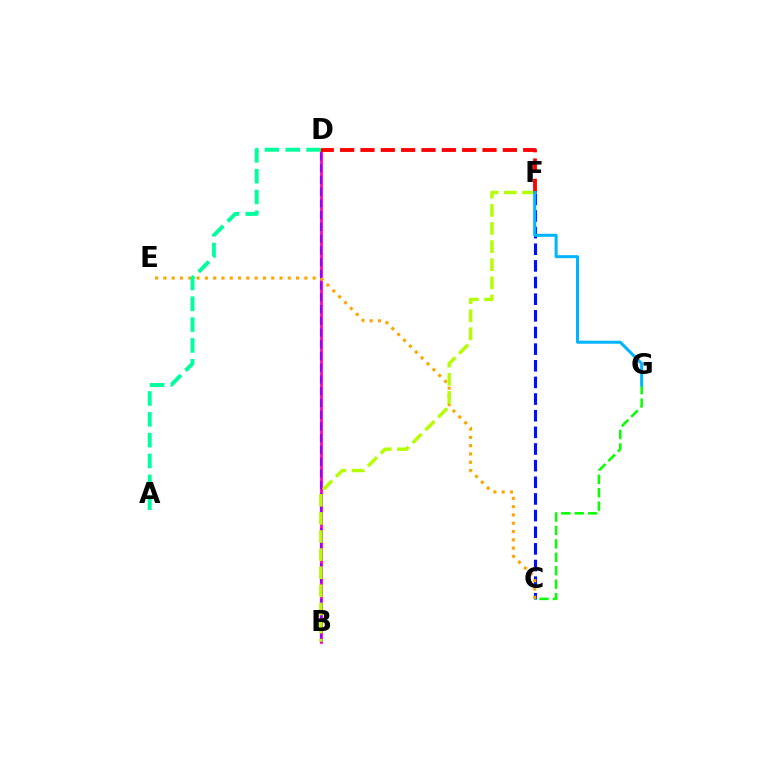{('B', 'D'): [{'color': '#ff00bd', 'line_style': 'solid', 'thickness': 2.0}, {'color': '#9b00ff', 'line_style': 'dashed', 'thickness': 1.6}], ('C', 'F'): [{'color': '#0010ff', 'line_style': 'dashed', 'thickness': 2.26}], ('C', 'E'): [{'color': '#ffa500', 'line_style': 'dotted', 'thickness': 2.25}], ('A', 'D'): [{'color': '#00ff9d', 'line_style': 'dashed', 'thickness': 2.83}], ('B', 'F'): [{'color': '#b3ff00', 'line_style': 'dashed', 'thickness': 2.46}], ('C', 'G'): [{'color': '#08ff00', 'line_style': 'dashed', 'thickness': 1.82}], ('D', 'F'): [{'color': '#ff0000', 'line_style': 'dashed', 'thickness': 2.76}], ('F', 'G'): [{'color': '#00b5ff', 'line_style': 'solid', 'thickness': 2.18}]}